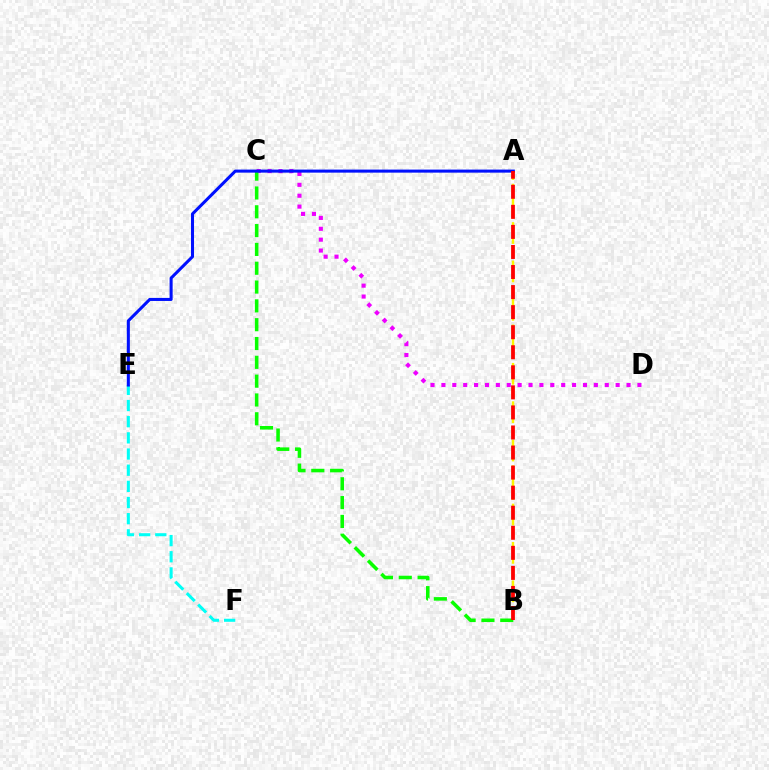{('C', 'D'): [{'color': '#ee00ff', 'line_style': 'dotted', 'thickness': 2.96}], ('A', 'B'): [{'color': '#fcf500', 'line_style': 'dashed', 'thickness': 1.74}, {'color': '#ff0000', 'line_style': 'dashed', 'thickness': 2.72}], ('E', 'F'): [{'color': '#00fff6', 'line_style': 'dashed', 'thickness': 2.2}], ('B', 'C'): [{'color': '#08ff00', 'line_style': 'dashed', 'thickness': 2.56}], ('A', 'E'): [{'color': '#0010ff', 'line_style': 'solid', 'thickness': 2.2}]}